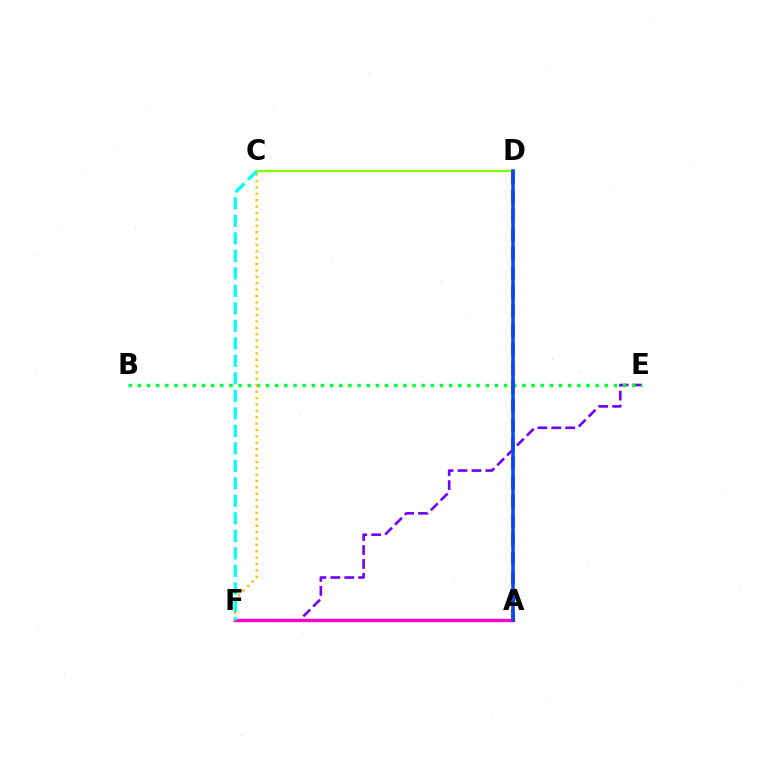{('C', 'D'): [{'color': '#84ff00', 'line_style': 'solid', 'thickness': 1.61}], ('E', 'F'): [{'color': '#7200ff', 'line_style': 'dashed', 'thickness': 1.89}], ('B', 'E'): [{'color': '#00ff39', 'line_style': 'dotted', 'thickness': 2.49}], ('A', 'F'): [{'color': '#ff00cf', 'line_style': 'solid', 'thickness': 2.42}], ('A', 'D'): [{'color': '#ff0000', 'line_style': 'dashed', 'thickness': 2.59}, {'color': '#004bff', 'line_style': 'solid', 'thickness': 2.54}], ('C', 'F'): [{'color': '#ffbd00', 'line_style': 'dotted', 'thickness': 1.73}, {'color': '#00fff6', 'line_style': 'dashed', 'thickness': 2.38}]}